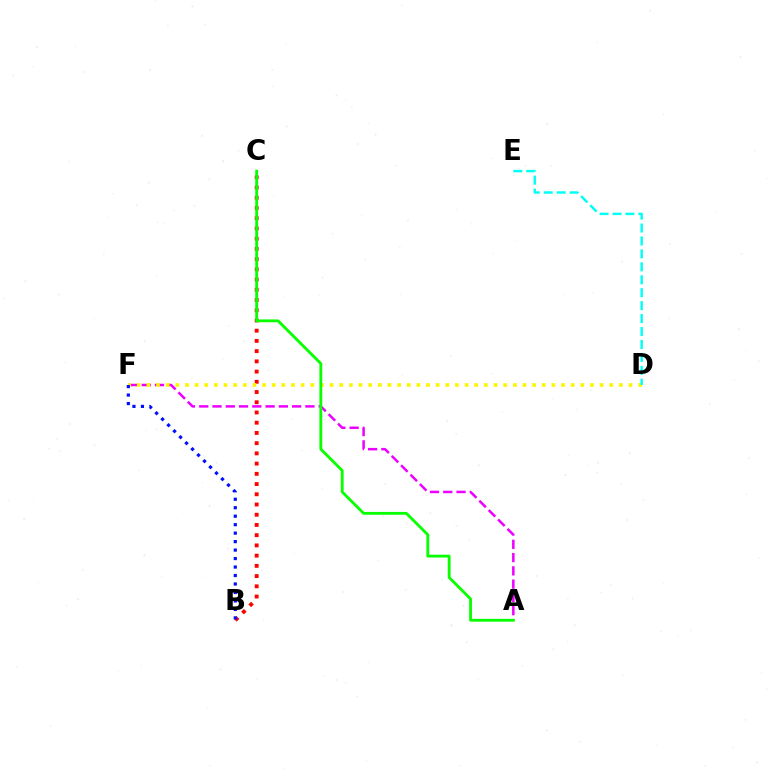{('A', 'F'): [{'color': '#ee00ff', 'line_style': 'dashed', 'thickness': 1.8}], ('B', 'C'): [{'color': '#ff0000', 'line_style': 'dotted', 'thickness': 2.78}], ('D', 'F'): [{'color': '#fcf500', 'line_style': 'dotted', 'thickness': 2.62}], ('B', 'F'): [{'color': '#0010ff', 'line_style': 'dotted', 'thickness': 2.3}], ('D', 'E'): [{'color': '#00fff6', 'line_style': 'dashed', 'thickness': 1.76}], ('A', 'C'): [{'color': '#08ff00', 'line_style': 'solid', 'thickness': 2.03}]}